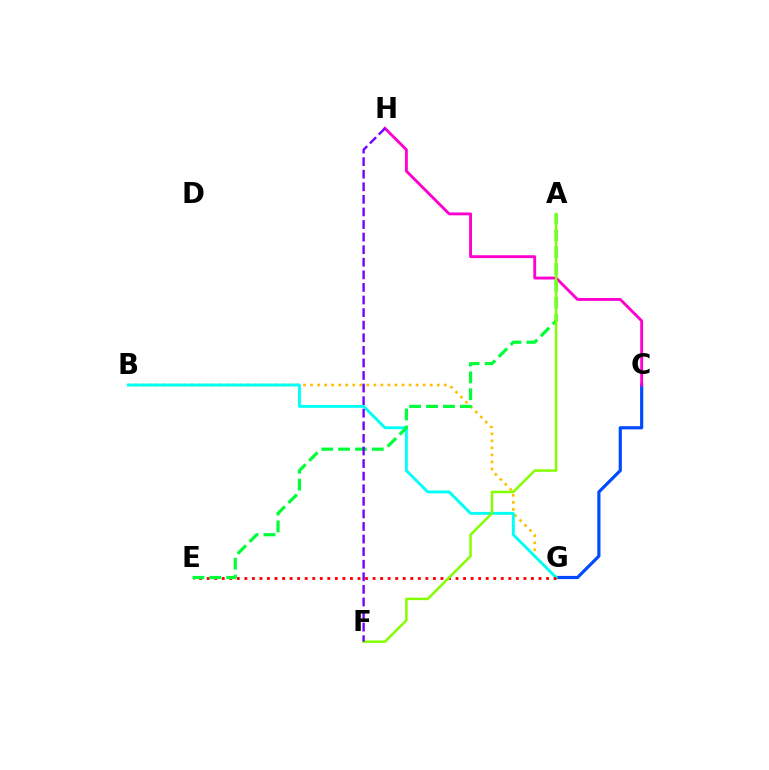{('C', 'G'): [{'color': '#004bff', 'line_style': 'solid', 'thickness': 2.29}], ('B', 'G'): [{'color': '#ffbd00', 'line_style': 'dotted', 'thickness': 1.91}, {'color': '#00fff6', 'line_style': 'solid', 'thickness': 2.09}], ('E', 'G'): [{'color': '#ff0000', 'line_style': 'dotted', 'thickness': 2.05}], ('C', 'H'): [{'color': '#ff00cf', 'line_style': 'solid', 'thickness': 2.07}], ('A', 'E'): [{'color': '#00ff39', 'line_style': 'dashed', 'thickness': 2.29}], ('A', 'F'): [{'color': '#84ff00', 'line_style': 'solid', 'thickness': 1.81}], ('F', 'H'): [{'color': '#7200ff', 'line_style': 'dashed', 'thickness': 1.71}]}